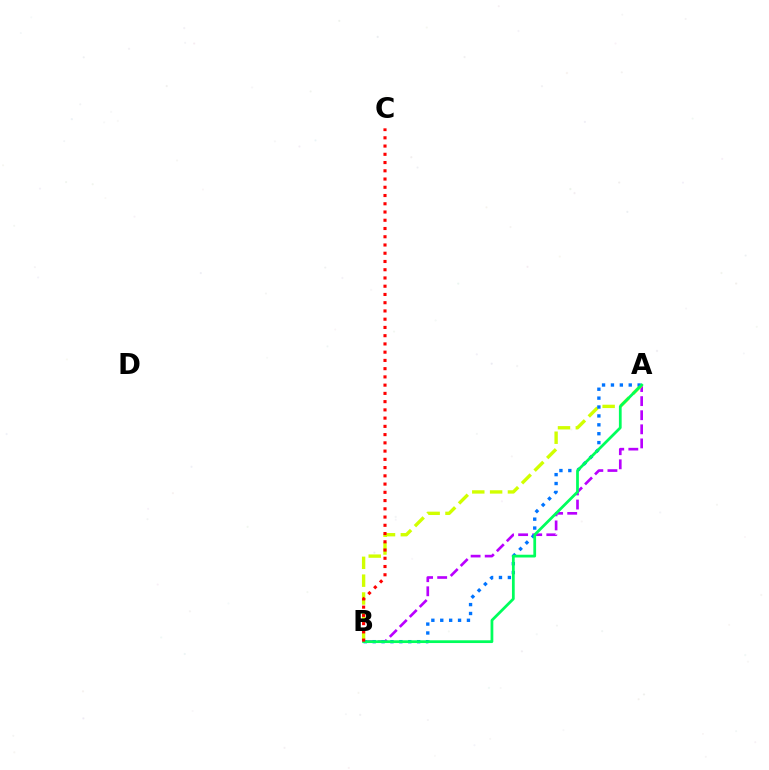{('A', 'B'): [{'color': '#b900ff', 'line_style': 'dashed', 'thickness': 1.91}, {'color': '#d1ff00', 'line_style': 'dashed', 'thickness': 2.42}, {'color': '#0074ff', 'line_style': 'dotted', 'thickness': 2.42}, {'color': '#00ff5c', 'line_style': 'solid', 'thickness': 1.98}], ('B', 'C'): [{'color': '#ff0000', 'line_style': 'dotted', 'thickness': 2.24}]}